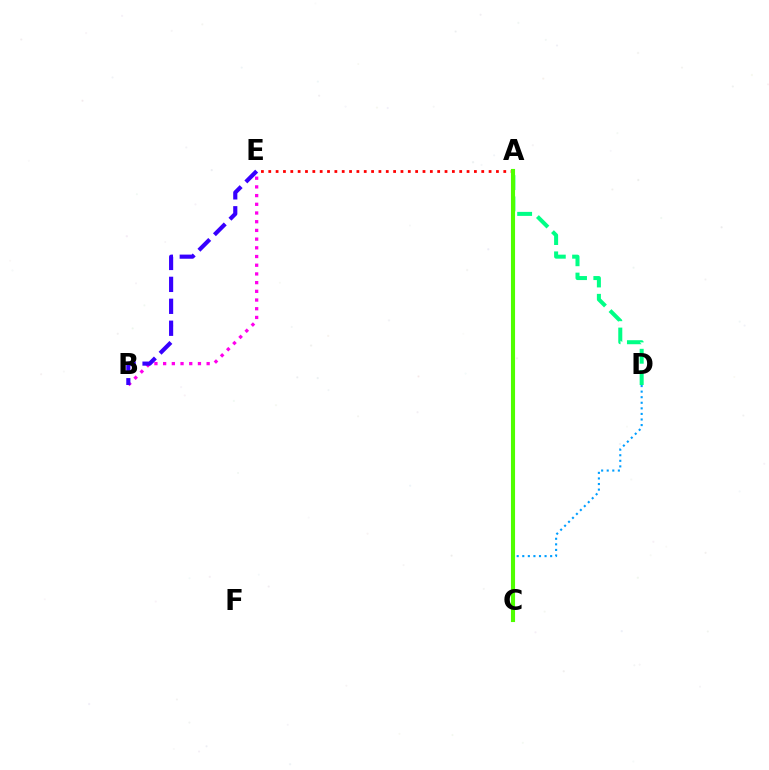{('C', 'D'): [{'color': '#009eff', 'line_style': 'dotted', 'thickness': 1.51}], ('B', 'E'): [{'color': '#ff00ed', 'line_style': 'dotted', 'thickness': 2.36}, {'color': '#3700ff', 'line_style': 'dashed', 'thickness': 2.98}], ('A', 'D'): [{'color': '#00ff86', 'line_style': 'dashed', 'thickness': 2.89}], ('A', 'E'): [{'color': '#ff0000', 'line_style': 'dotted', 'thickness': 2.0}], ('A', 'C'): [{'color': '#ffd500', 'line_style': 'dotted', 'thickness': 1.64}, {'color': '#4fff00', 'line_style': 'solid', 'thickness': 2.96}]}